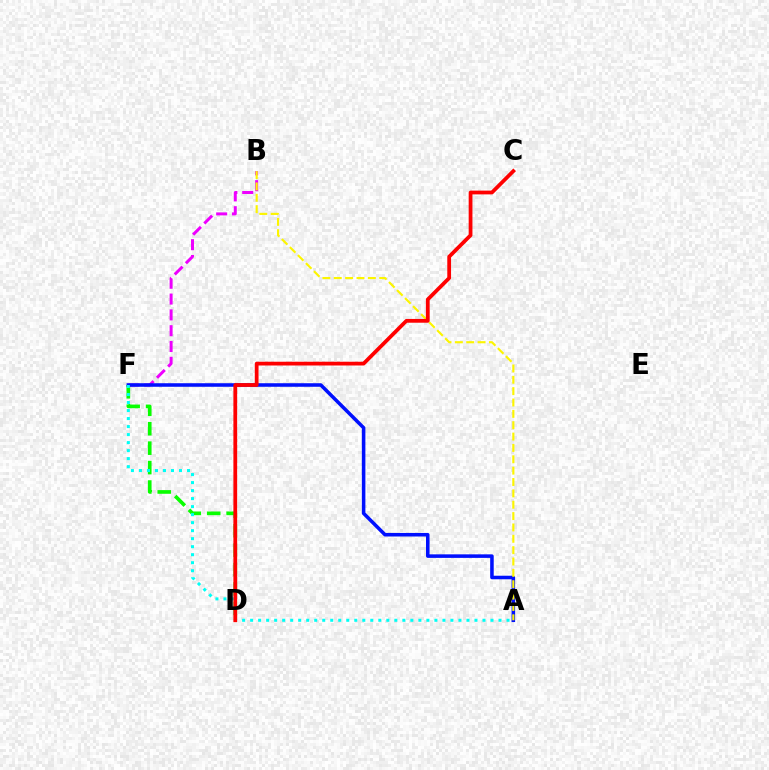{('B', 'F'): [{'color': '#ee00ff', 'line_style': 'dashed', 'thickness': 2.15}], ('D', 'F'): [{'color': '#08ff00', 'line_style': 'dashed', 'thickness': 2.64}], ('A', 'F'): [{'color': '#0010ff', 'line_style': 'solid', 'thickness': 2.55}, {'color': '#00fff6', 'line_style': 'dotted', 'thickness': 2.18}], ('A', 'B'): [{'color': '#fcf500', 'line_style': 'dashed', 'thickness': 1.54}], ('C', 'D'): [{'color': '#ff0000', 'line_style': 'solid', 'thickness': 2.71}]}